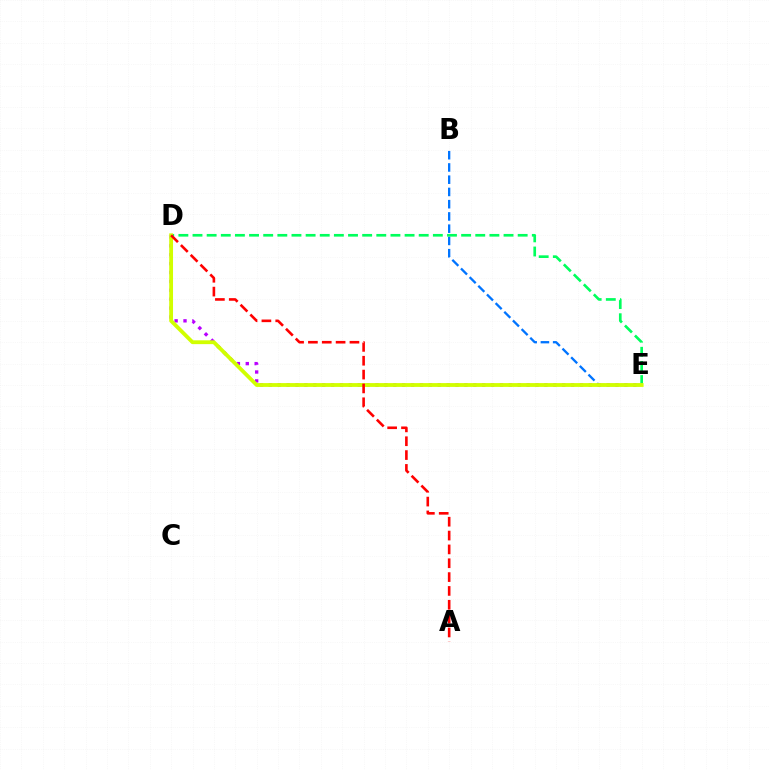{('B', 'E'): [{'color': '#0074ff', 'line_style': 'dashed', 'thickness': 1.66}], ('D', 'E'): [{'color': '#b900ff', 'line_style': 'dotted', 'thickness': 2.42}, {'color': '#00ff5c', 'line_style': 'dashed', 'thickness': 1.92}, {'color': '#d1ff00', 'line_style': 'solid', 'thickness': 2.75}], ('A', 'D'): [{'color': '#ff0000', 'line_style': 'dashed', 'thickness': 1.88}]}